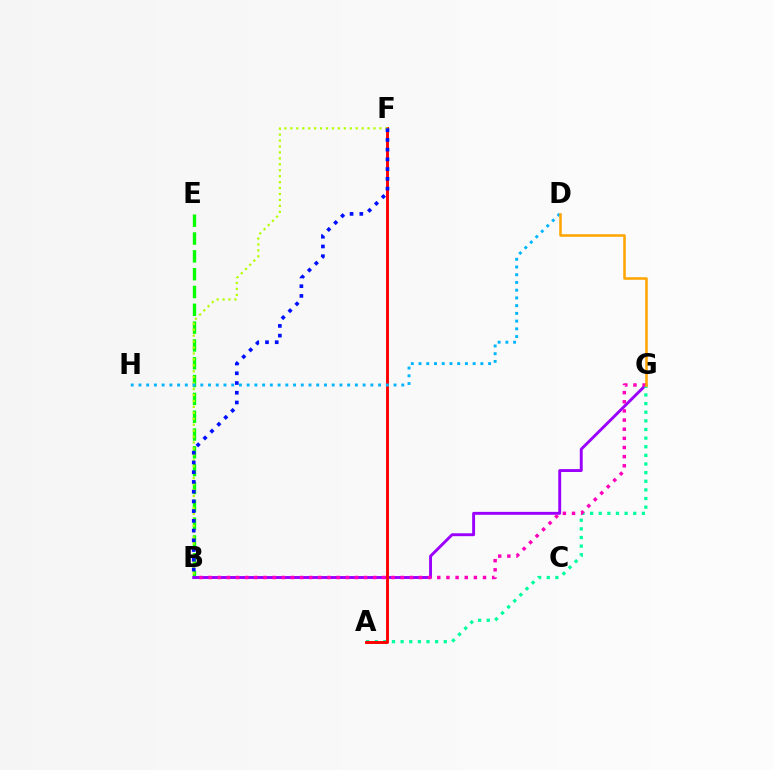{('B', 'E'): [{'color': '#08ff00', 'line_style': 'dashed', 'thickness': 2.42}], ('B', 'G'): [{'color': '#9b00ff', 'line_style': 'solid', 'thickness': 2.09}, {'color': '#ff00bd', 'line_style': 'dotted', 'thickness': 2.48}], ('A', 'G'): [{'color': '#00ff9d', 'line_style': 'dotted', 'thickness': 2.34}], ('A', 'F'): [{'color': '#ff0000', 'line_style': 'solid', 'thickness': 2.1}], ('B', 'F'): [{'color': '#b3ff00', 'line_style': 'dotted', 'thickness': 1.61}, {'color': '#0010ff', 'line_style': 'dotted', 'thickness': 2.64}], ('D', 'H'): [{'color': '#00b5ff', 'line_style': 'dotted', 'thickness': 2.1}], ('D', 'G'): [{'color': '#ffa500', 'line_style': 'solid', 'thickness': 1.83}]}